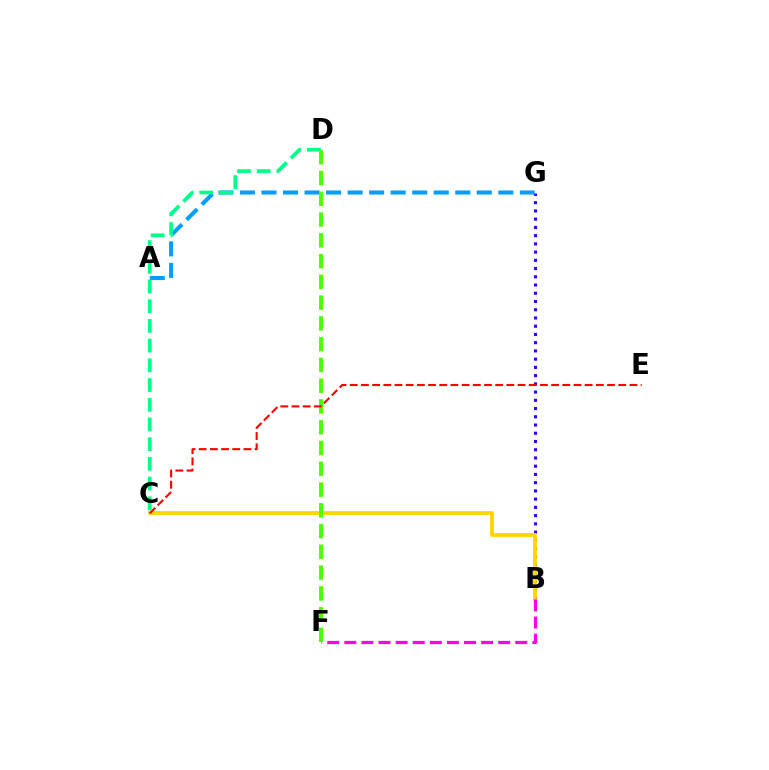{('B', 'G'): [{'color': '#3700ff', 'line_style': 'dotted', 'thickness': 2.24}], ('A', 'G'): [{'color': '#009eff', 'line_style': 'dashed', 'thickness': 2.92}], ('B', 'C'): [{'color': '#ffd500', 'line_style': 'solid', 'thickness': 2.73}], ('B', 'F'): [{'color': '#ff00ed', 'line_style': 'dashed', 'thickness': 2.32}], ('C', 'D'): [{'color': '#00ff86', 'line_style': 'dashed', 'thickness': 2.68}], ('D', 'F'): [{'color': '#4fff00', 'line_style': 'dashed', 'thickness': 2.82}], ('C', 'E'): [{'color': '#ff0000', 'line_style': 'dashed', 'thickness': 1.52}]}